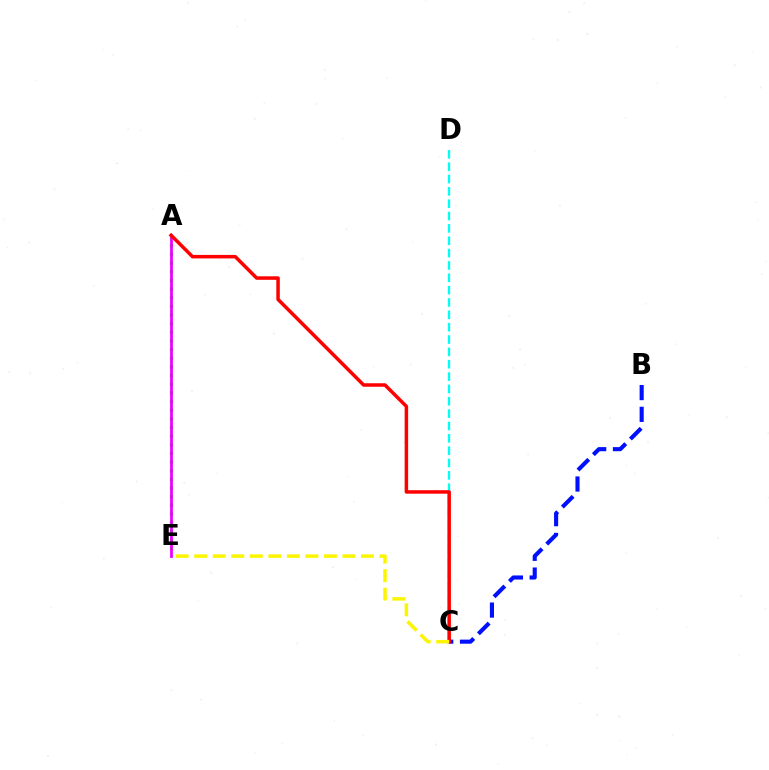{('C', 'D'): [{'color': '#00fff6', 'line_style': 'dashed', 'thickness': 1.68}], ('A', 'E'): [{'color': '#08ff00', 'line_style': 'dotted', 'thickness': 2.35}, {'color': '#ee00ff', 'line_style': 'solid', 'thickness': 1.99}], ('B', 'C'): [{'color': '#0010ff', 'line_style': 'dashed', 'thickness': 2.96}], ('A', 'C'): [{'color': '#ff0000', 'line_style': 'solid', 'thickness': 2.52}], ('C', 'E'): [{'color': '#fcf500', 'line_style': 'dashed', 'thickness': 2.52}]}